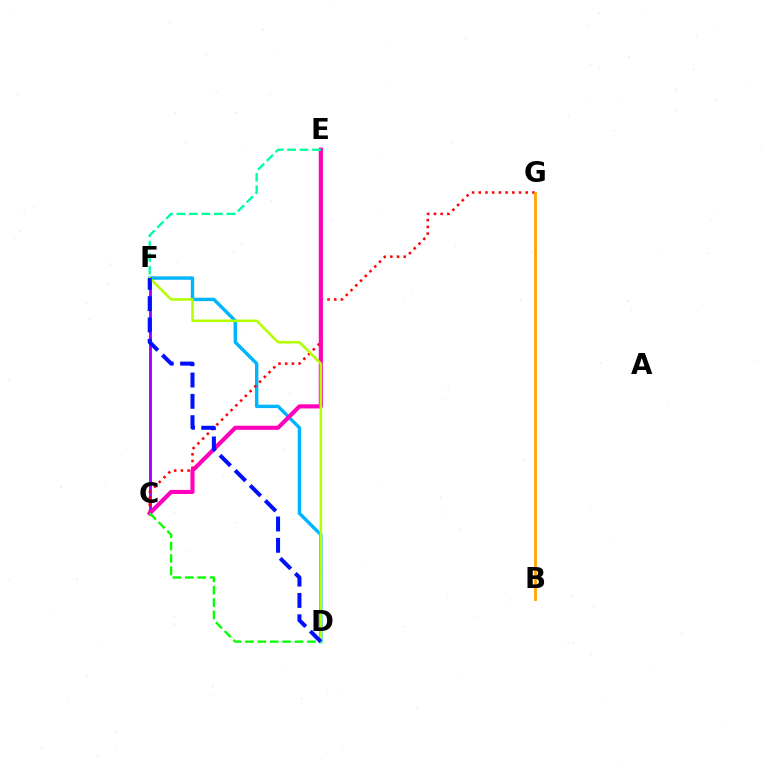{('D', 'F'): [{'color': '#00b5ff', 'line_style': 'solid', 'thickness': 2.45}, {'color': '#b3ff00', 'line_style': 'solid', 'thickness': 1.85}, {'color': '#0010ff', 'line_style': 'dashed', 'thickness': 2.9}], ('C', 'F'): [{'color': '#9b00ff', 'line_style': 'solid', 'thickness': 2.04}], ('C', 'G'): [{'color': '#ff0000', 'line_style': 'dotted', 'thickness': 1.82}], ('C', 'E'): [{'color': '#ff00bd', 'line_style': 'solid', 'thickness': 2.97}], ('C', 'D'): [{'color': '#08ff00', 'line_style': 'dashed', 'thickness': 1.69}], ('B', 'G'): [{'color': '#ffa500', 'line_style': 'solid', 'thickness': 2.01}], ('E', 'F'): [{'color': '#00ff9d', 'line_style': 'dashed', 'thickness': 1.7}]}